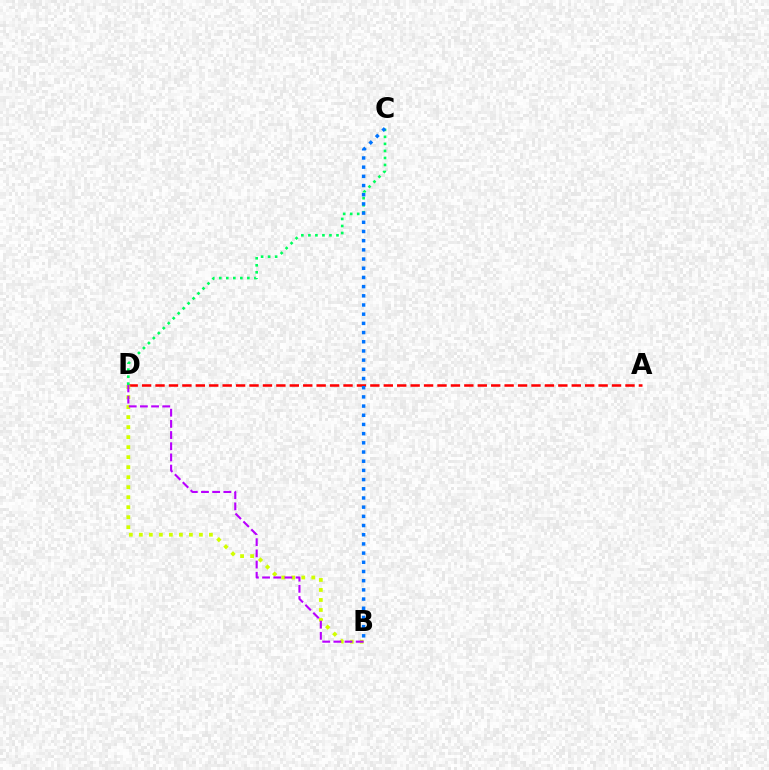{('A', 'D'): [{'color': '#ff0000', 'line_style': 'dashed', 'thickness': 1.82}], ('B', 'D'): [{'color': '#d1ff00', 'line_style': 'dotted', 'thickness': 2.72}, {'color': '#b900ff', 'line_style': 'dashed', 'thickness': 1.52}], ('C', 'D'): [{'color': '#00ff5c', 'line_style': 'dotted', 'thickness': 1.91}], ('B', 'C'): [{'color': '#0074ff', 'line_style': 'dotted', 'thickness': 2.5}]}